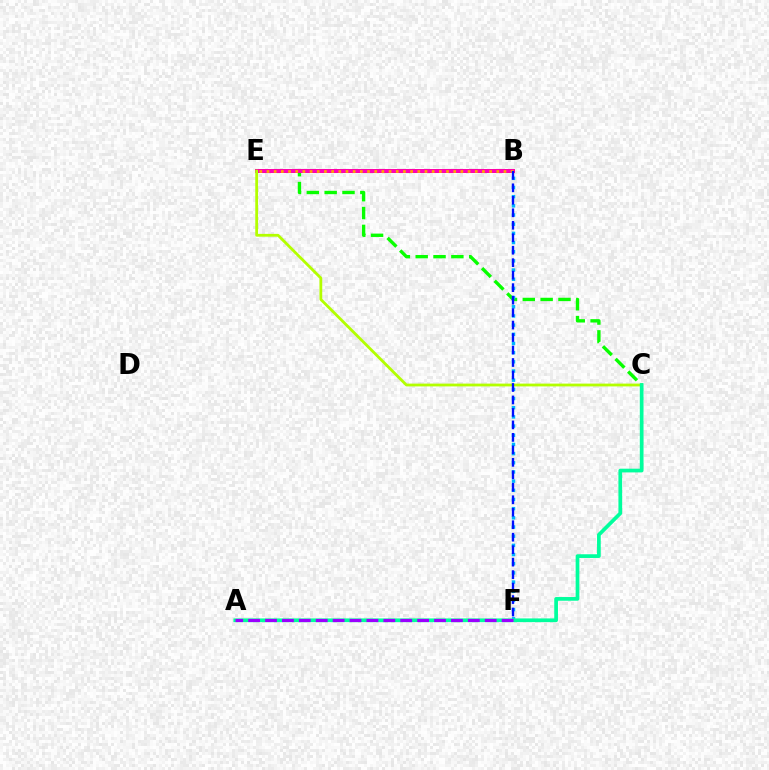{('C', 'E'): [{'color': '#08ff00', 'line_style': 'dashed', 'thickness': 2.42}, {'color': '#b3ff00', 'line_style': 'solid', 'thickness': 2.02}], ('B', 'E'): [{'color': '#ff0000', 'line_style': 'solid', 'thickness': 2.73}, {'color': '#ff00bd', 'line_style': 'solid', 'thickness': 2.7}, {'color': '#ffa500', 'line_style': 'dotted', 'thickness': 1.95}], ('B', 'F'): [{'color': '#00b5ff', 'line_style': 'dotted', 'thickness': 2.49}, {'color': '#0010ff', 'line_style': 'dashed', 'thickness': 1.7}], ('A', 'C'): [{'color': '#00ff9d', 'line_style': 'solid', 'thickness': 2.67}], ('A', 'F'): [{'color': '#9b00ff', 'line_style': 'dashed', 'thickness': 2.3}]}